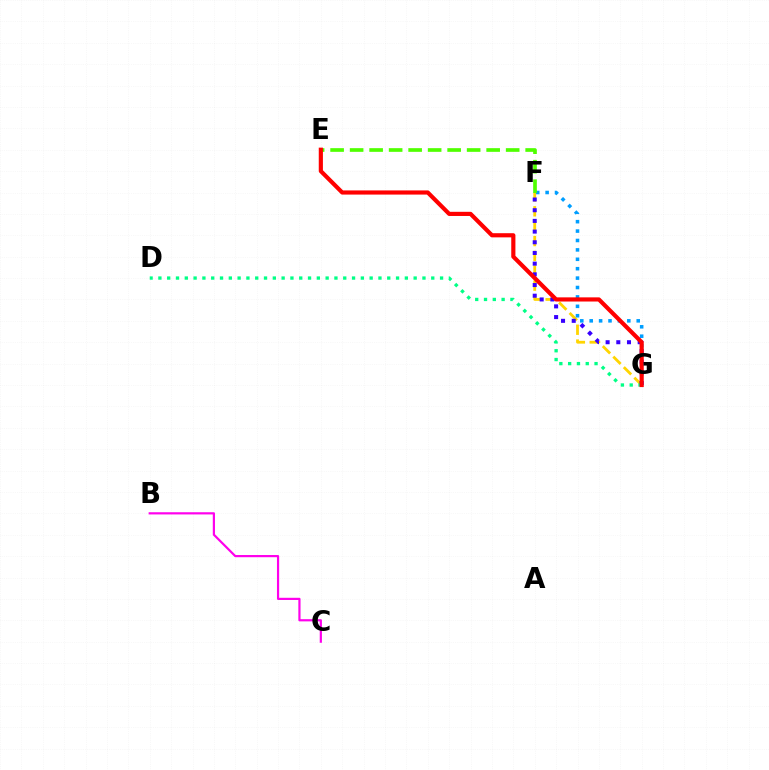{('F', 'G'): [{'color': '#ffd500', 'line_style': 'dashed', 'thickness': 2.02}, {'color': '#009eff', 'line_style': 'dotted', 'thickness': 2.56}, {'color': '#3700ff', 'line_style': 'dotted', 'thickness': 2.9}], ('D', 'G'): [{'color': '#00ff86', 'line_style': 'dotted', 'thickness': 2.39}], ('E', 'F'): [{'color': '#4fff00', 'line_style': 'dashed', 'thickness': 2.65}], ('E', 'G'): [{'color': '#ff0000', 'line_style': 'solid', 'thickness': 3.0}], ('B', 'C'): [{'color': '#ff00ed', 'line_style': 'solid', 'thickness': 1.58}]}